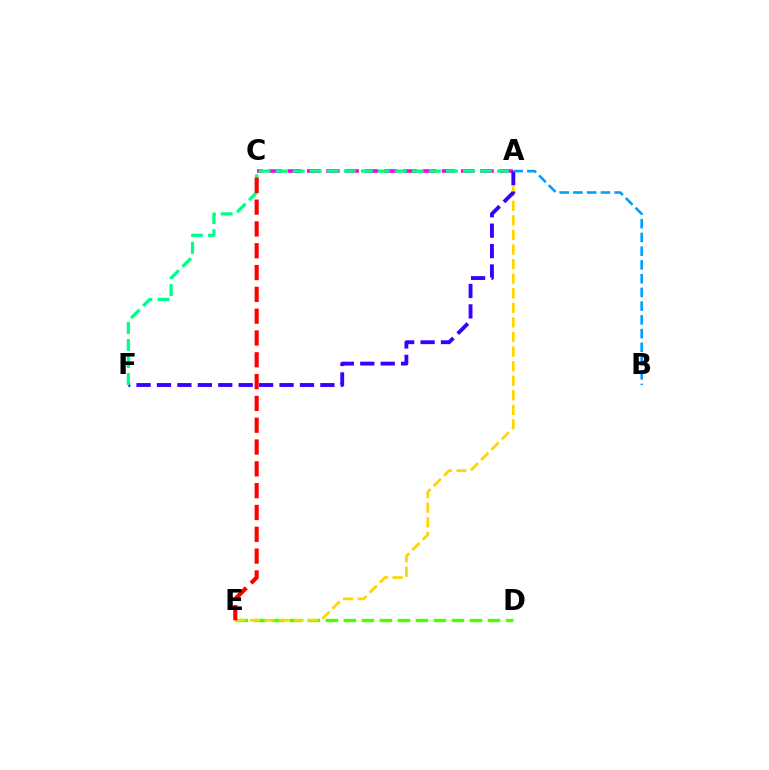{('A', 'C'): [{'color': '#ff00ed', 'line_style': 'dashed', 'thickness': 2.62}], ('D', 'E'): [{'color': '#4fff00', 'line_style': 'dashed', 'thickness': 2.45}], ('A', 'E'): [{'color': '#ffd500', 'line_style': 'dashed', 'thickness': 1.98}], ('A', 'F'): [{'color': '#3700ff', 'line_style': 'dashed', 'thickness': 2.77}, {'color': '#00ff86', 'line_style': 'dashed', 'thickness': 2.31}], ('A', 'B'): [{'color': '#009eff', 'line_style': 'dashed', 'thickness': 1.87}], ('C', 'E'): [{'color': '#ff0000', 'line_style': 'dashed', 'thickness': 2.96}]}